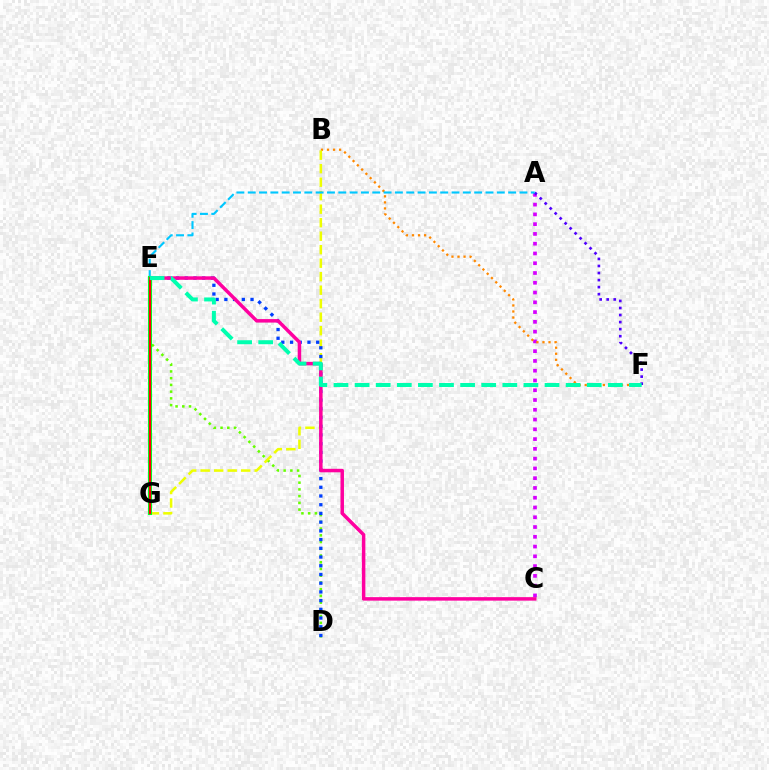{('A', 'C'): [{'color': '#d600ff', 'line_style': 'dotted', 'thickness': 2.65}], ('D', 'E'): [{'color': '#66ff00', 'line_style': 'dotted', 'thickness': 1.83}, {'color': '#003fff', 'line_style': 'dotted', 'thickness': 2.37}], ('B', 'F'): [{'color': '#ff8800', 'line_style': 'dotted', 'thickness': 1.64}], ('A', 'F'): [{'color': '#4f00ff', 'line_style': 'dotted', 'thickness': 1.91}], ('B', 'G'): [{'color': '#eeff00', 'line_style': 'dashed', 'thickness': 1.83}], ('C', 'E'): [{'color': '#ff00a0', 'line_style': 'solid', 'thickness': 2.51}], ('A', 'E'): [{'color': '#00c7ff', 'line_style': 'dashed', 'thickness': 1.54}], ('E', 'G'): [{'color': '#00ff27', 'line_style': 'solid', 'thickness': 2.94}, {'color': '#ff0000', 'line_style': 'solid', 'thickness': 1.51}], ('E', 'F'): [{'color': '#00ffaf', 'line_style': 'dashed', 'thickness': 2.87}]}